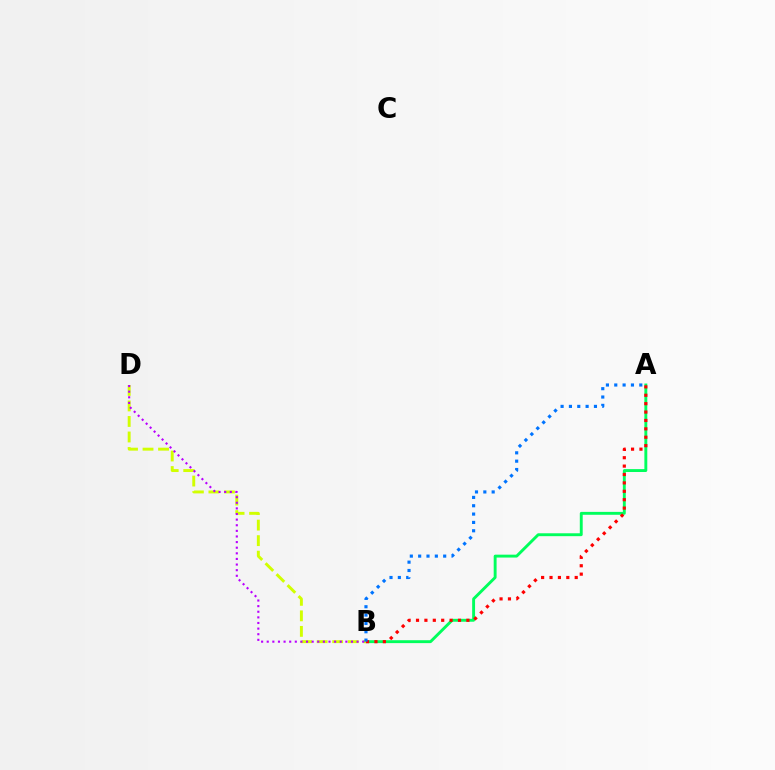{('A', 'B'): [{'color': '#00ff5c', 'line_style': 'solid', 'thickness': 2.09}, {'color': '#ff0000', 'line_style': 'dotted', 'thickness': 2.28}, {'color': '#0074ff', 'line_style': 'dotted', 'thickness': 2.27}], ('B', 'D'): [{'color': '#d1ff00', 'line_style': 'dashed', 'thickness': 2.11}, {'color': '#b900ff', 'line_style': 'dotted', 'thickness': 1.53}]}